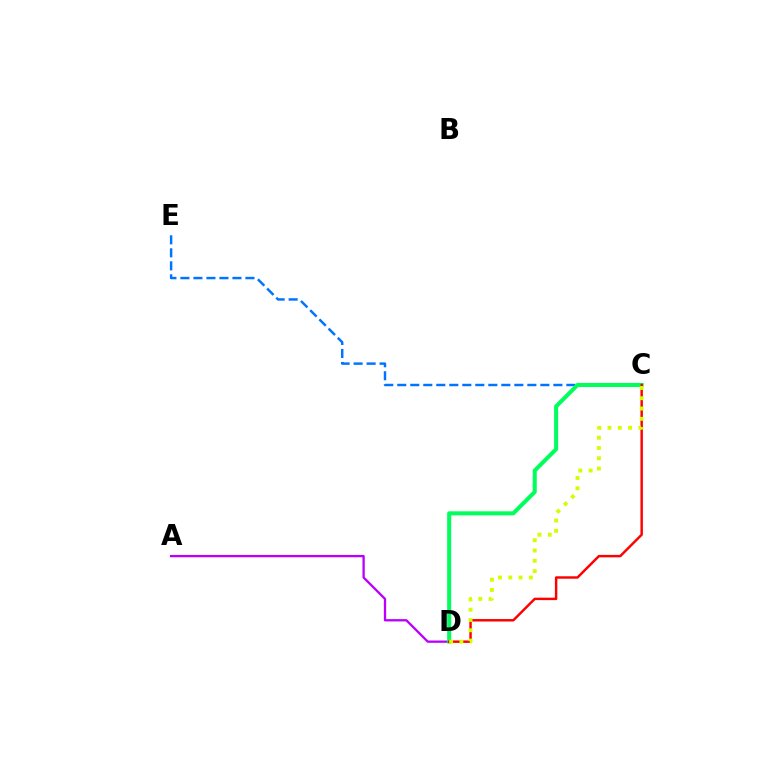{('C', 'E'): [{'color': '#0074ff', 'line_style': 'dashed', 'thickness': 1.77}], ('A', 'D'): [{'color': '#b900ff', 'line_style': 'solid', 'thickness': 1.66}], ('C', 'D'): [{'color': '#00ff5c', 'line_style': 'solid', 'thickness': 2.91}, {'color': '#ff0000', 'line_style': 'solid', 'thickness': 1.76}, {'color': '#d1ff00', 'line_style': 'dotted', 'thickness': 2.79}]}